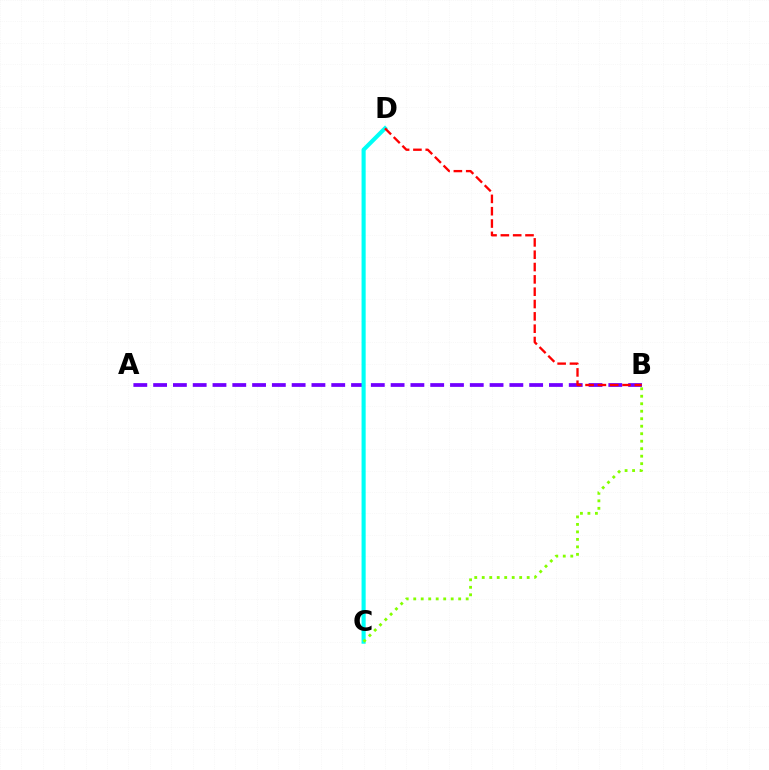{('A', 'B'): [{'color': '#7200ff', 'line_style': 'dashed', 'thickness': 2.69}], ('C', 'D'): [{'color': '#00fff6', 'line_style': 'solid', 'thickness': 2.96}], ('B', 'C'): [{'color': '#84ff00', 'line_style': 'dotted', 'thickness': 2.04}], ('B', 'D'): [{'color': '#ff0000', 'line_style': 'dashed', 'thickness': 1.67}]}